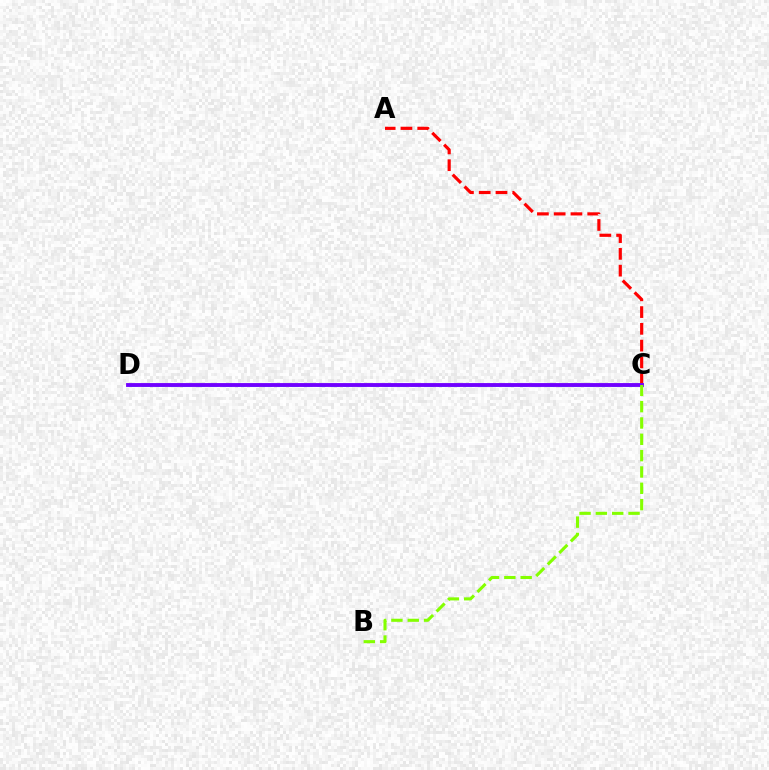{('A', 'C'): [{'color': '#ff0000', 'line_style': 'dashed', 'thickness': 2.28}], ('C', 'D'): [{'color': '#00fff6', 'line_style': 'dashed', 'thickness': 1.83}, {'color': '#7200ff', 'line_style': 'solid', 'thickness': 2.77}], ('B', 'C'): [{'color': '#84ff00', 'line_style': 'dashed', 'thickness': 2.22}]}